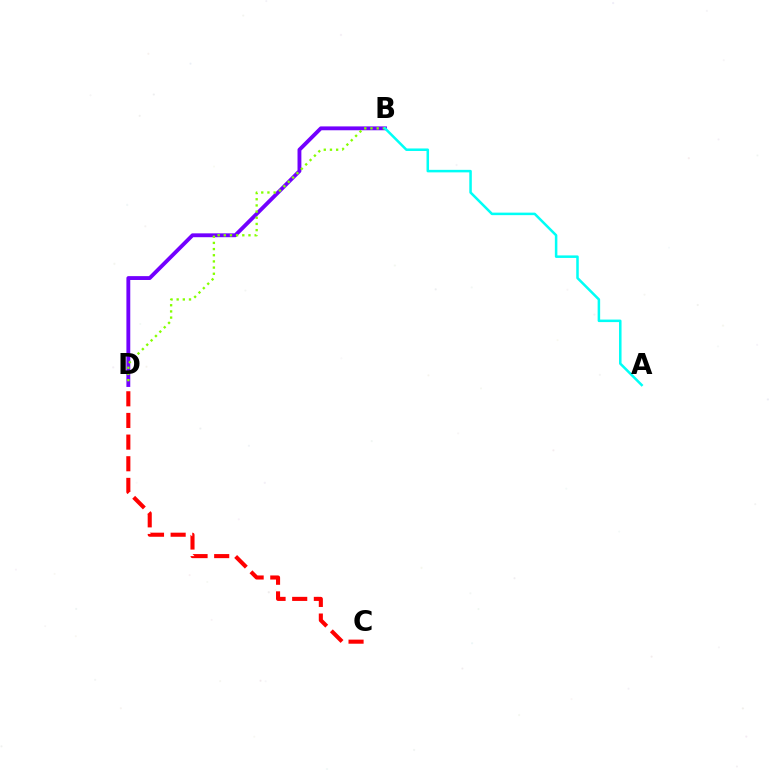{('B', 'D'): [{'color': '#7200ff', 'line_style': 'solid', 'thickness': 2.78}, {'color': '#84ff00', 'line_style': 'dotted', 'thickness': 1.68}], ('C', 'D'): [{'color': '#ff0000', 'line_style': 'dashed', 'thickness': 2.94}], ('A', 'B'): [{'color': '#00fff6', 'line_style': 'solid', 'thickness': 1.81}]}